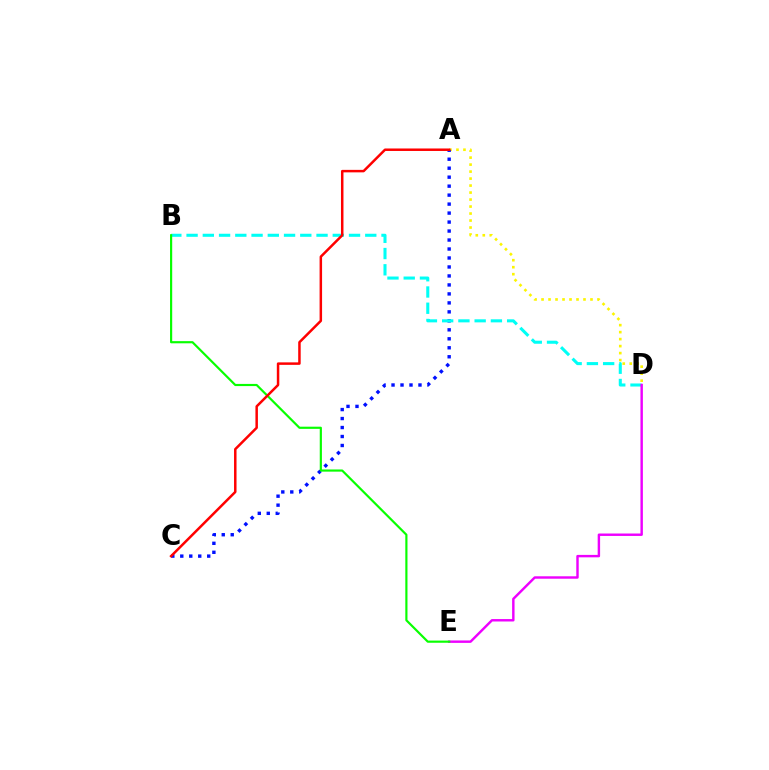{('A', 'D'): [{'color': '#fcf500', 'line_style': 'dotted', 'thickness': 1.9}], ('A', 'C'): [{'color': '#0010ff', 'line_style': 'dotted', 'thickness': 2.44}, {'color': '#ff0000', 'line_style': 'solid', 'thickness': 1.79}], ('B', 'D'): [{'color': '#00fff6', 'line_style': 'dashed', 'thickness': 2.21}], ('D', 'E'): [{'color': '#ee00ff', 'line_style': 'solid', 'thickness': 1.75}], ('B', 'E'): [{'color': '#08ff00', 'line_style': 'solid', 'thickness': 1.56}]}